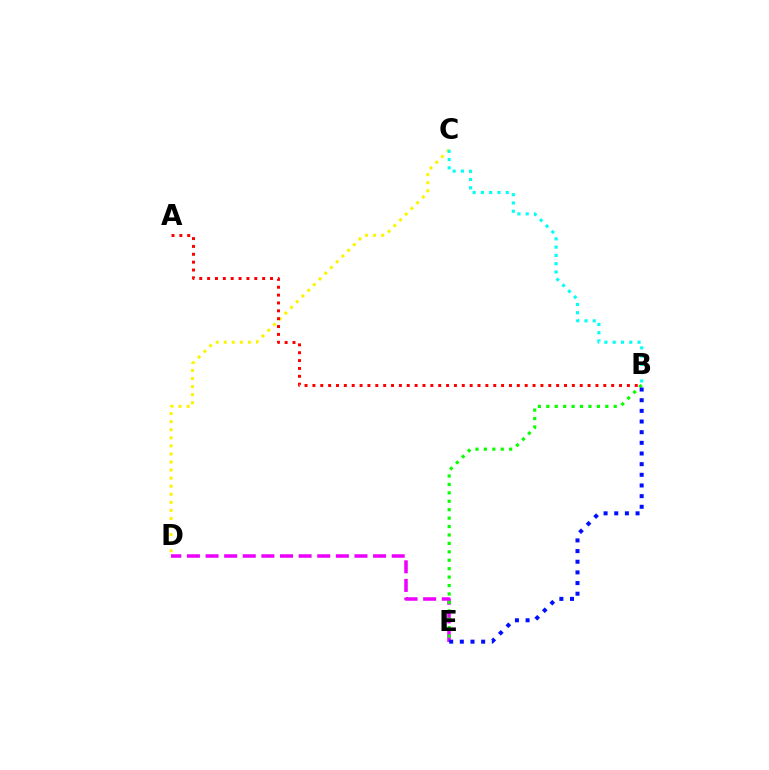{('D', 'E'): [{'color': '#ee00ff', 'line_style': 'dashed', 'thickness': 2.53}], ('C', 'D'): [{'color': '#fcf500', 'line_style': 'dotted', 'thickness': 2.19}], ('B', 'C'): [{'color': '#00fff6', 'line_style': 'dotted', 'thickness': 2.25}], ('A', 'B'): [{'color': '#ff0000', 'line_style': 'dotted', 'thickness': 2.14}], ('B', 'E'): [{'color': '#08ff00', 'line_style': 'dotted', 'thickness': 2.29}, {'color': '#0010ff', 'line_style': 'dotted', 'thickness': 2.9}]}